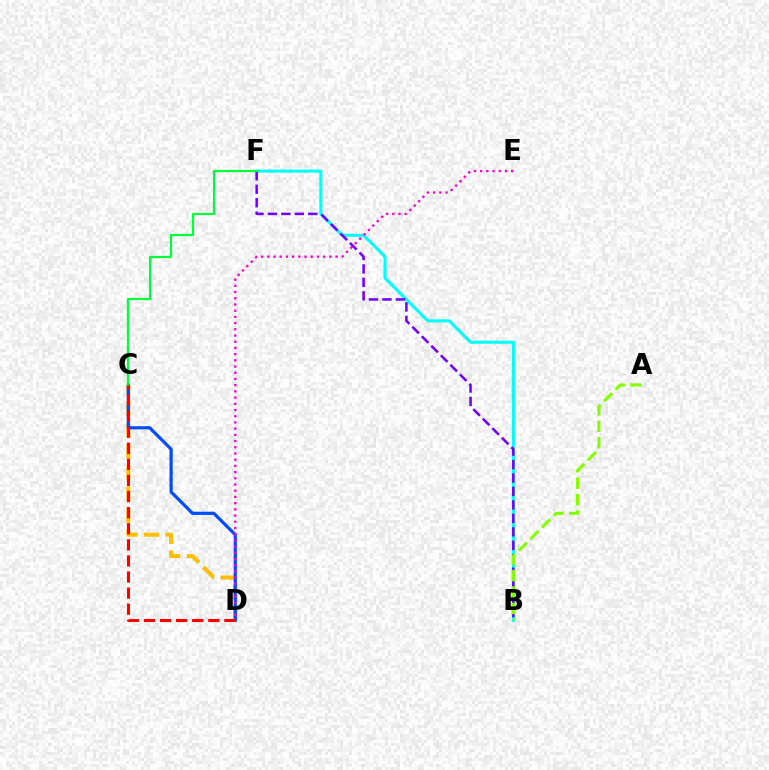{('B', 'F'): [{'color': '#00fff6', 'line_style': 'solid', 'thickness': 2.19}, {'color': '#7200ff', 'line_style': 'dashed', 'thickness': 1.83}], ('C', 'D'): [{'color': '#ffbd00', 'line_style': 'dashed', 'thickness': 2.9}, {'color': '#004bff', 'line_style': 'solid', 'thickness': 2.3}, {'color': '#ff0000', 'line_style': 'dashed', 'thickness': 2.19}], ('A', 'B'): [{'color': '#84ff00', 'line_style': 'dashed', 'thickness': 2.23}], ('C', 'F'): [{'color': '#00ff39', 'line_style': 'solid', 'thickness': 1.58}], ('D', 'E'): [{'color': '#ff00cf', 'line_style': 'dotted', 'thickness': 1.69}]}